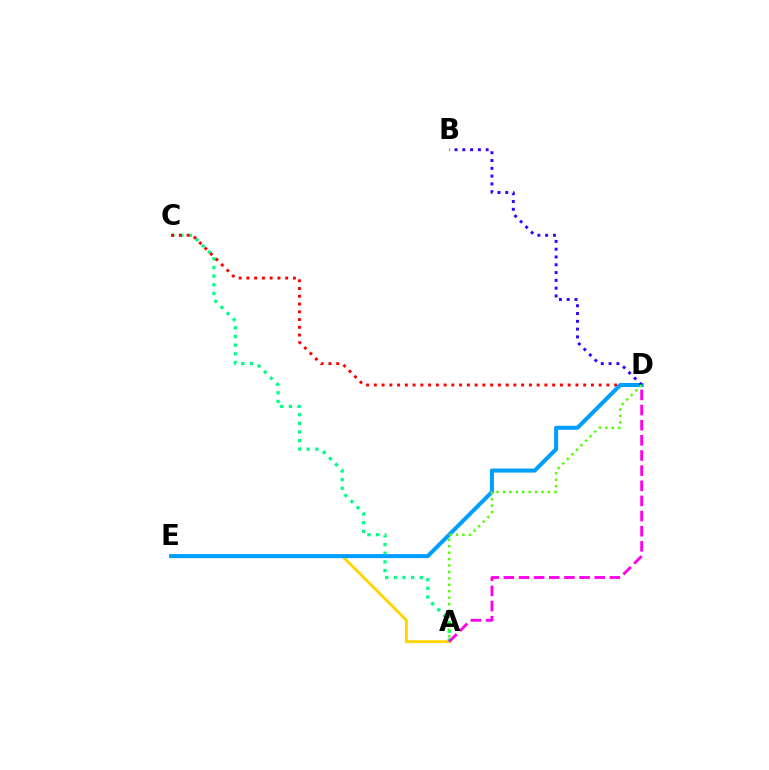{('A', 'E'): [{'color': '#ffd500', 'line_style': 'solid', 'thickness': 2.08}], ('A', 'C'): [{'color': '#00ff86', 'line_style': 'dotted', 'thickness': 2.35}], ('C', 'D'): [{'color': '#ff0000', 'line_style': 'dotted', 'thickness': 2.11}], ('D', 'E'): [{'color': '#009eff', 'line_style': 'solid', 'thickness': 2.91}], ('B', 'D'): [{'color': '#3700ff', 'line_style': 'dotted', 'thickness': 2.12}], ('A', 'D'): [{'color': '#ff00ed', 'line_style': 'dashed', 'thickness': 2.06}, {'color': '#4fff00', 'line_style': 'dotted', 'thickness': 1.75}]}